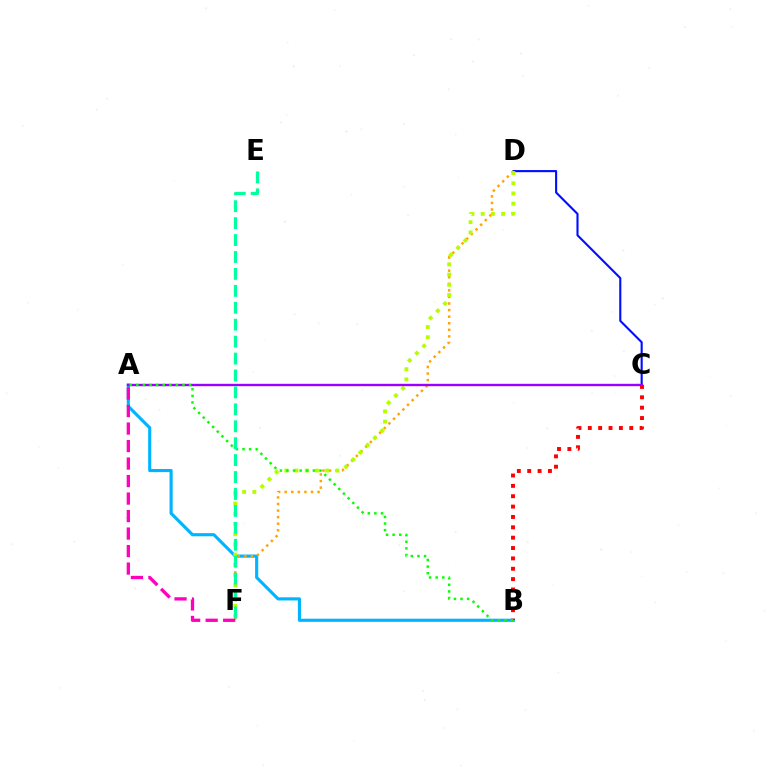{('C', 'D'): [{'color': '#0010ff', 'line_style': 'solid', 'thickness': 1.52}], ('A', 'B'): [{'color': '#00b5ff', 'line_style': 'solid', 'thickness': 2.25}, {'color': '#08ff00', 'line_style': 'dotted', 'thickness': 1.79}], ('D', 'F'): [{'color': '#ffa500', 'line_style': 'dotted', 'thickness': 1.79}, {'color': '#b3ff00', 'line_style': 'dotted', 'thickness': 2.77}], ('A', 'C'): [{'color': '#9b00ff', 'line_style': 'solid', 'thickness': 1.72}], ('B', 'C'): [{'color': '#ff0000', 'line_style': 'dotted', 'thickness': 2.81}], ('A', 'F'): [{'color': '#ff00bd', 'line_style': 'dashed', 'thickness': 2.38}], ('E', 'F'): [{'color': '#00ff9d', 'line_style': 'dashed', 'thickness': 2.3}]}